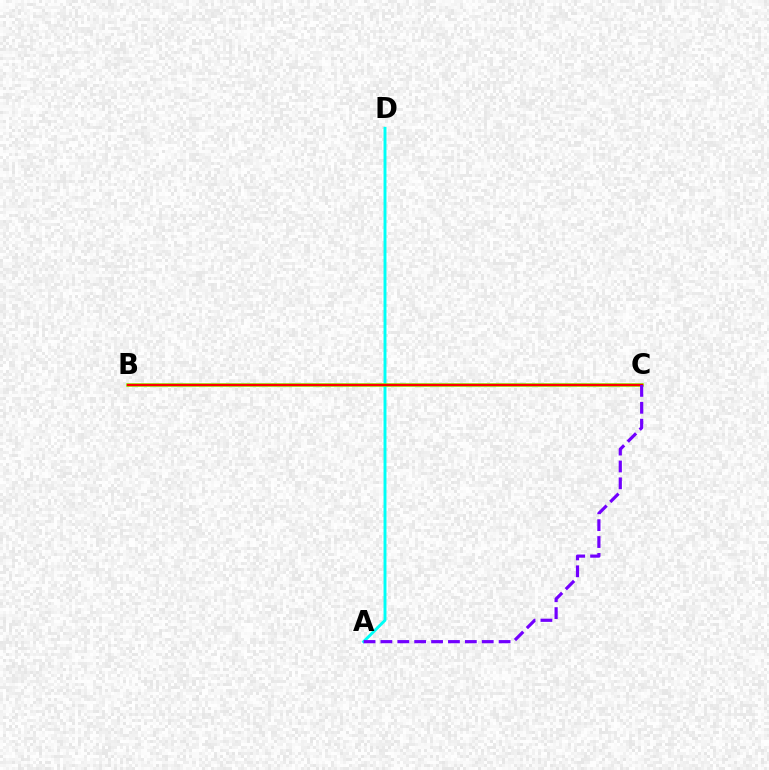{('A', 'D'): [{'color': '#00fff6', 'line_style': 'solid', 'thickness': 2.11}], ('B', 'C'): [{'color': '#84ff00', 'line_style': 'solid', 'thickness': 2.55}, {'color': '#ff0000', 'line_style': 'solid', 'thickness': 1.7}], ('A', 'C'): [{'color': '#7200ff', 'line_style': 'dashed', 'thickness': 2.29}]}